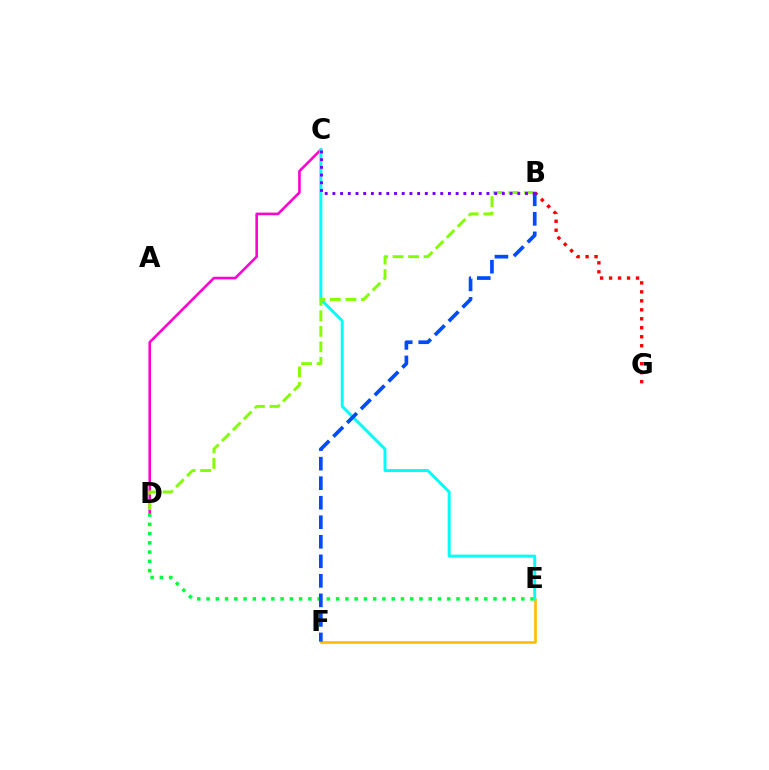{('C', 'D'): [{'color': '#ff00cf', 'line_style': 'solid', 'thickness': 1.87}], ('B', 'G'): [{'color': '#ff0000', 'line_style': 'dotted', 'thickness': 2.44}], ('D', 'E'): [{'color': '#00ff39', 'line_style': 'dotted', 'thickness': 2.52}], ('E', 'F'): [{'color': '#ffbd00', 'line_style': 'solid', 'thickness': 1.91}], ('C', 'E'): [{'color': '#00fff6', 'line_style': 'solid', 'thickness': 2.13}], ('B', 'F'): [{'color': '#004bff', 'line_style': 'dashed', 'thickness': 2.65}], ('B', 'D'): [{'color': '#84ff00', 'line_style': 'dashed', 'thickness': 2.1}], ('B', 'C'): [{'color': '#7200ff', 'line_style': 'dotted', 'thickness': 2.09}]}